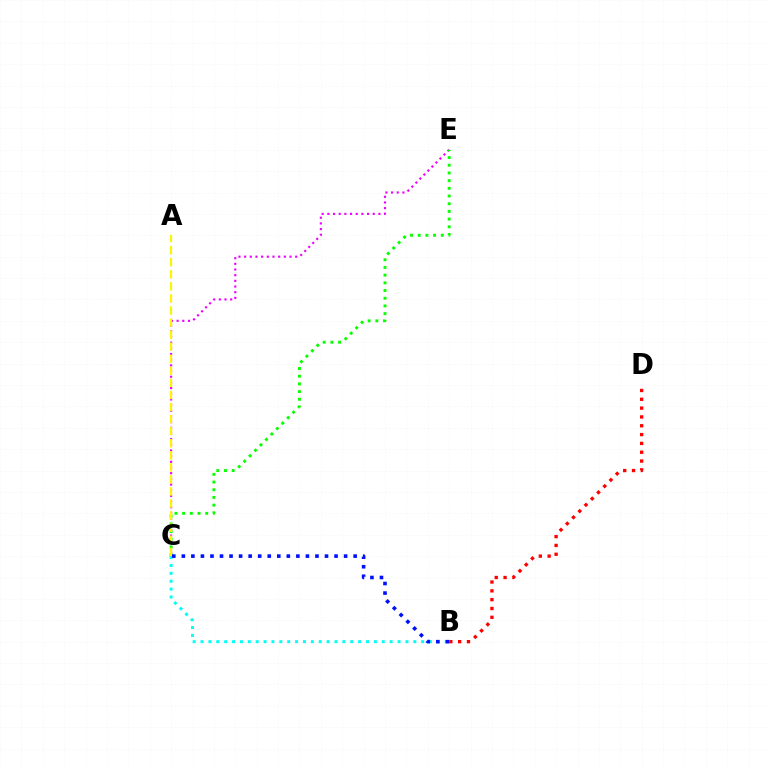{('C', 'E'): [{'color': '#ee00ff', 'line_style': 'dotted', 'thickness': 1.54}, {'color': '#08ff00', 'line_style': 'dotted', 'thickness': 2.09}], ('B', 'C'): [{'color': '#00fff6', 'line_style': 'dotted', 'thickness': 2.14}, {'color': '#0010ff', 'line_style': 'dotted', 'thickness': 2.59}], ('A', 'C'): [{'color': '#fcf500', 'line_style': 'dashed', 'thickness': 1.64}], ('B', 'D'): [{'color': '#ff0000', 'line_style': 'dotted', 'thickness': 2.4}]}